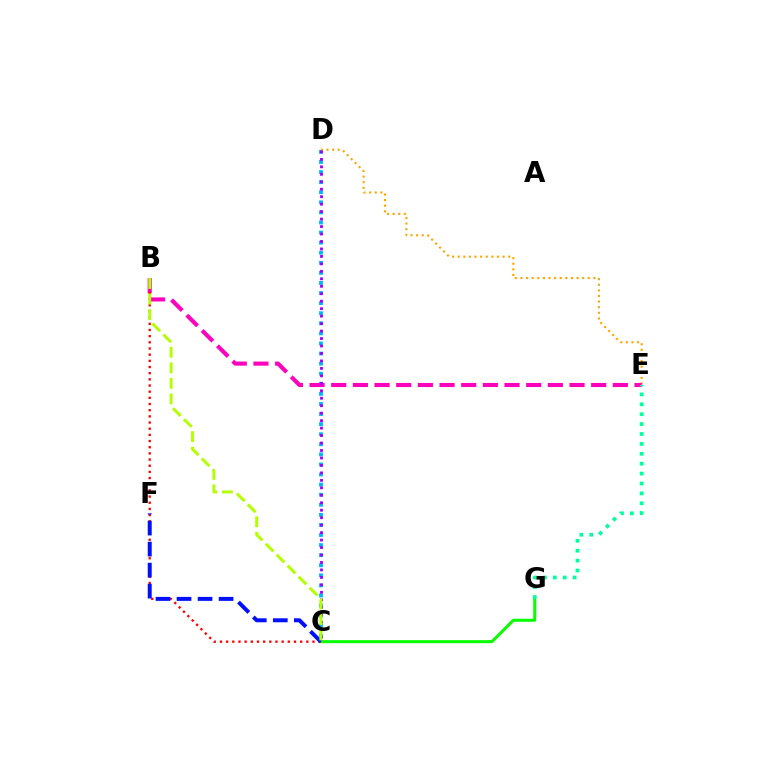{('C', 'D'): [{'color': '#00b5ff', 'line_style': 'dotted', 'thickness': 2.74}, {'color': '#9b00ff', 'line_style': 'dotted', 'thickness': 2.03}], ('D', 'E'): [{'color': '#ffa500', 'line_style': 'dotted', 'thickness': 1.52}], ('C', 'G'): [{'color': '#08ff00', 'line_style': 'solid', 'thickness': 2.18}], ('B', 'E'): [{'color': '#ff00bd', 'line_style': 'dashed', 'thickness': 2.94}], ('B', 'C'): [{'color': '#ff0000', 'line_style': 'dotted', 'thickness': 1.68}, {'color': '#b3ff00', 'line_style': 'dashed', 'thickness': 2.11}], ('E', 'G'): [{'color': '#00ff9d', 'line_style': 'dotted', 'thickness': 2.69}], ('C', 'F'): [{'color': '#0010ff', 'line_style': 'dashed', 'thickness': 2.86}]}